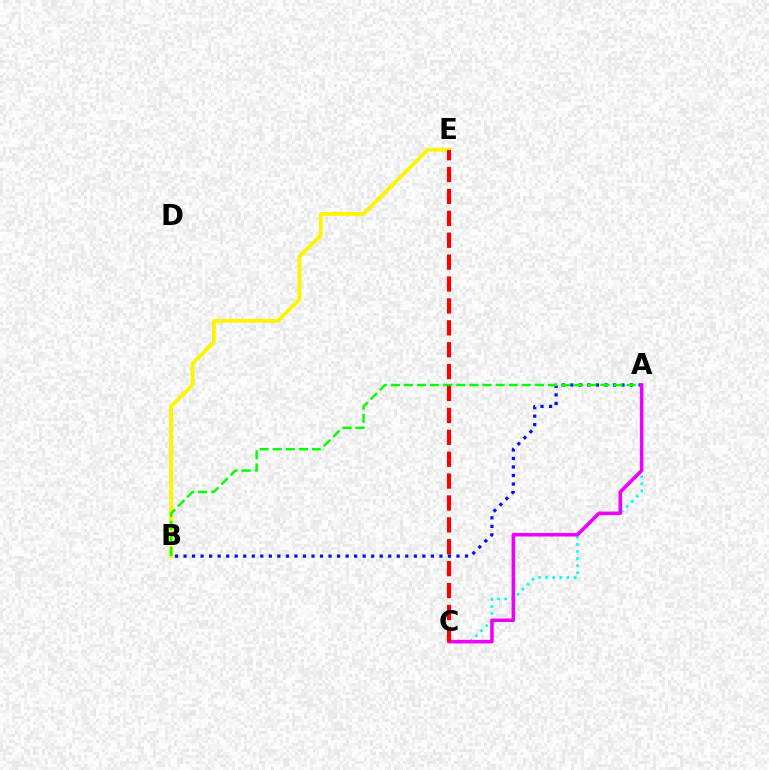{('B', 'E'): [{'color': '#fcf500', 'line_style': 'solid', 'thickness': 2.76}], ('A', 'B'): [{'color': '#0010ff', 'line_style': 'dotted', 'thickness': 2.32}, {'color': '#08ff00', 'line_style': 'dashed', 'thickness': 1.78}], ('A', 'C'): [{'color': '#00fff6', 'line_style': 'dotted', 'thickness': 1.93}, {'color': '#ee00ff', 'line_style': 'solid', 'thickness': 2.56}], ('C', 'E'): [{'color': '#ff0000', 'line_style': 'dashed', 'thickness': 2.97}]}